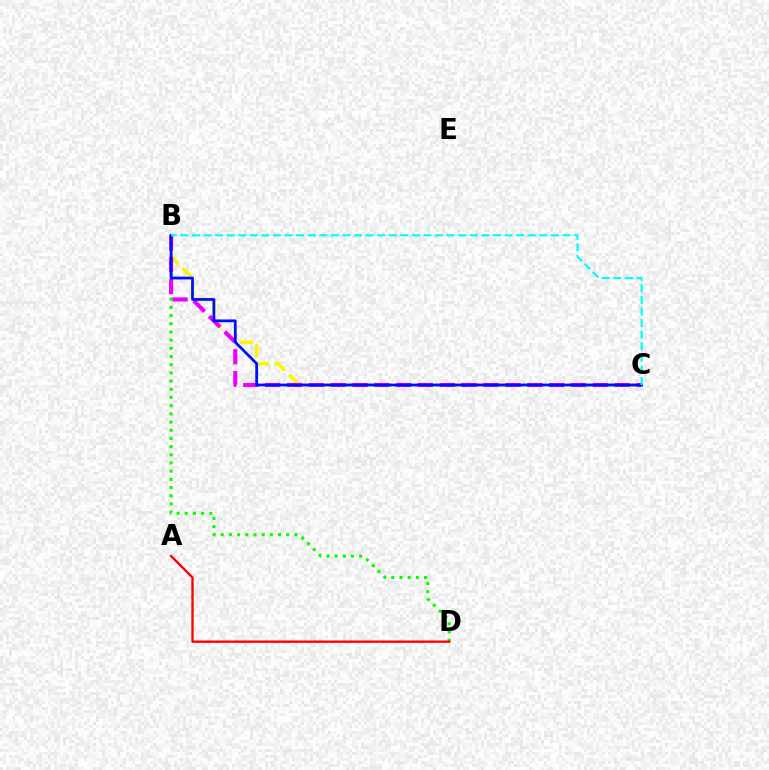{('B', 'D'): [{'color': '#08ff00', 'line_style': 'dotted', 'thickness': 2.22}], ('B', 'C'): [{'color': '#fcf500', 'line_style': 'dashed', 'thickness': 2.56}, {'color': '#ee00ff', 'line_style': 'dashed', 'thickness': 2.97}, {'color': '#0010ff', 'line_style': 'solid', 'thickness': 1.99}, {'color': '#00fff6', 'line_style': 'dashed', 'thickness': 1.57}], ('A', 'D'): [{'color': '#ff0000', 'line_style': 'solid', 'thickness': 1.69}]}